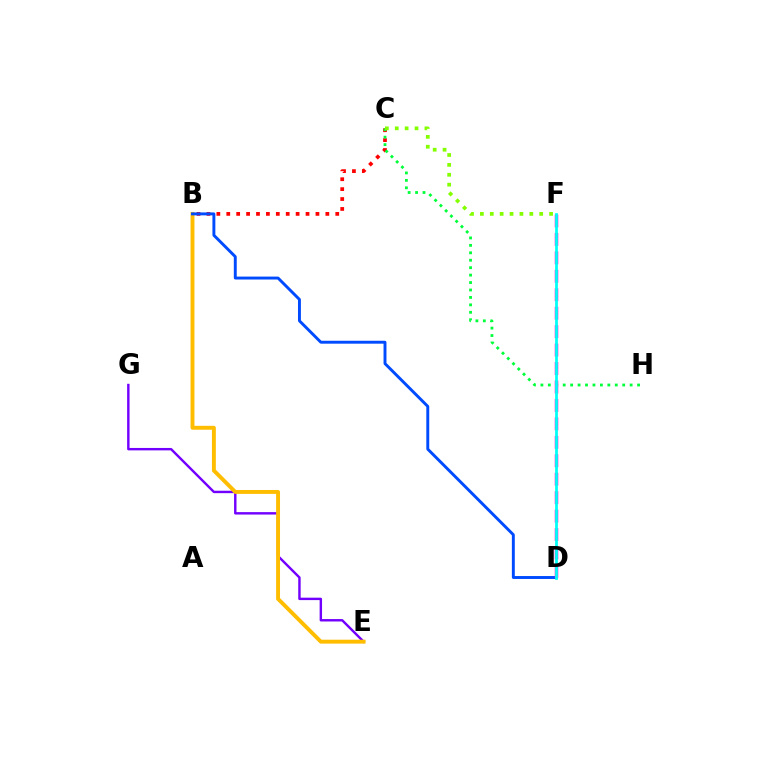{('E', 'G'): [{'color': '#7200ff', 'line_style': 'solid', 'thickness': 1.74}], ('B', 'C'): [{'color': '#ff0000', 'line_style': 'dotted', 'thickness': 2.69}], ('B', 'E'): [{'color': '#ffbd00', 'line_style': 'solid', 'thickness': 2.82}], ('C', 'H'): [{'color': '#00ff39', 'line_style': 'dotted', 'thickness': 2.02}], ('B', 'D'): [{'color': '#004bff', 'line_style': 'solid', 'thickness': 2.1}], ('D', 'F'): [{'color': '#ff00cf', 'line_style': 'dashed', 'thickness': 2.51}, {'color': '#00fff6', 'line_style': 'solid', 'thickness': 1.98}], ('C', 'F'): [{'color': '#84ff00', 'line_style': 'dotted', 'thickness': 2.69}]}